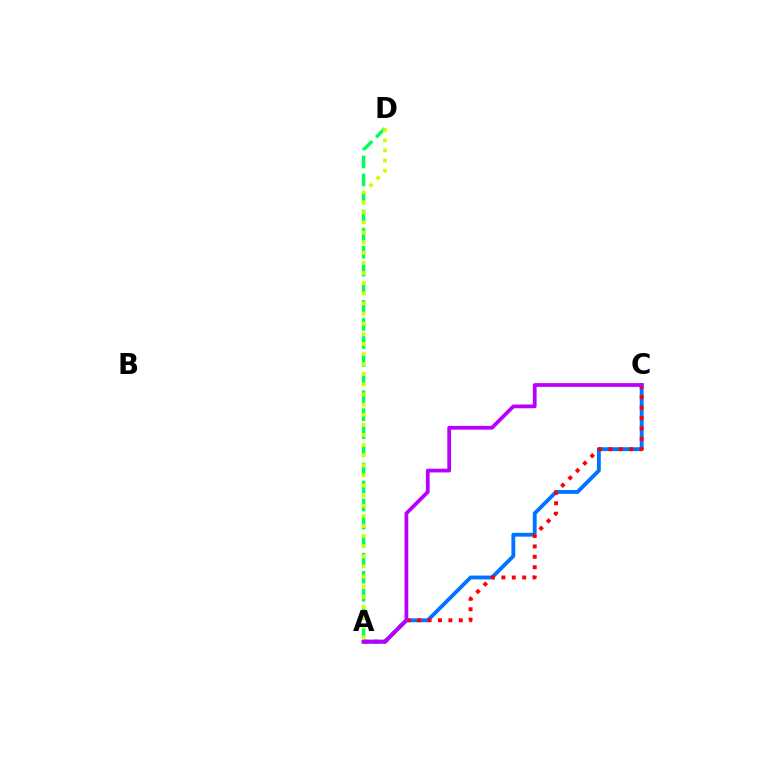{('A', 'C'): [{'color': '#0074ff', 'line_style': 'solid', 'thickness': 2.77}, {'color': '#ff0000', 'line_style': 'dotted', 'thickness': 2.83}, {'color': '#b900ff', 'line_style': 'solid', 'thickness': 2.7}], ('A', 'D'): [{'color': '#00ff5c', 'line_style': 'dashed', 'thickness': 2.45}, {'color': '#d1ff00', 'line_style': 'dotted', 'thickness': 2.75}]}